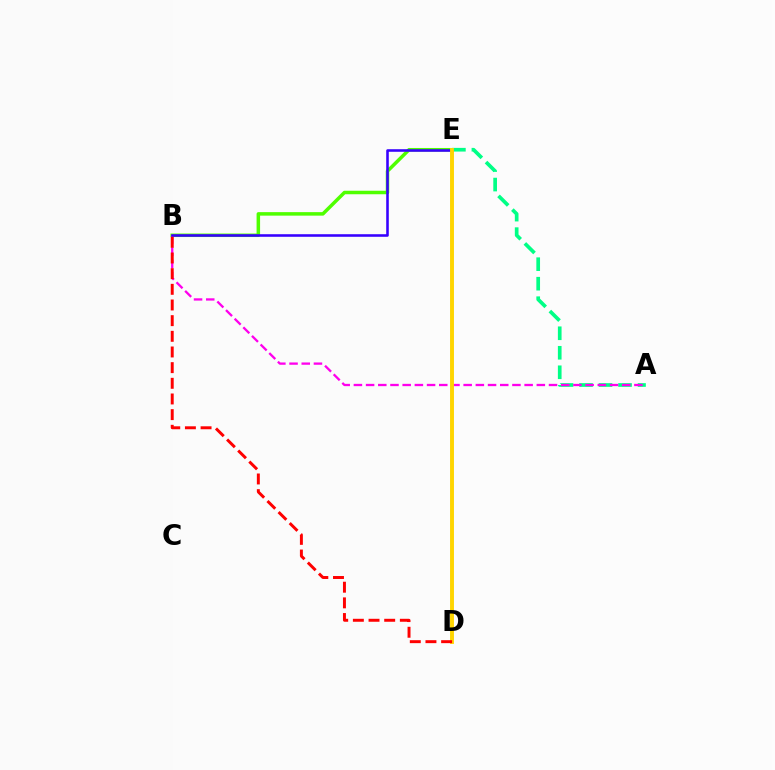{('B', 'E'): [{'color': '#4fff00', 'line_style': 'solid', 'thickness': 2.52}, {'color': '#3700ff', 'line_style': 'solid', 'thickness': 1.85}], ('D', 'E'): [{'color': '#009eff', 'line_style': 'dashed', 'thickness': 1.69}, {'color': '#ffd500', 'line_style': 'solid', 'thickness': 2.81}], ('A', 'E'): [{'color': '#00ff86', 'line_style': 'dashed', 'thickness': 2.65}], ('A', 'B'): [{'color': '#ff00ed', 'line_style': 'dashed', 'thickness': 1.66}], ('B', 'D'): [{'color': '#ff0000', 'line_style': 'dashed', 'thickness': 2.13}]}